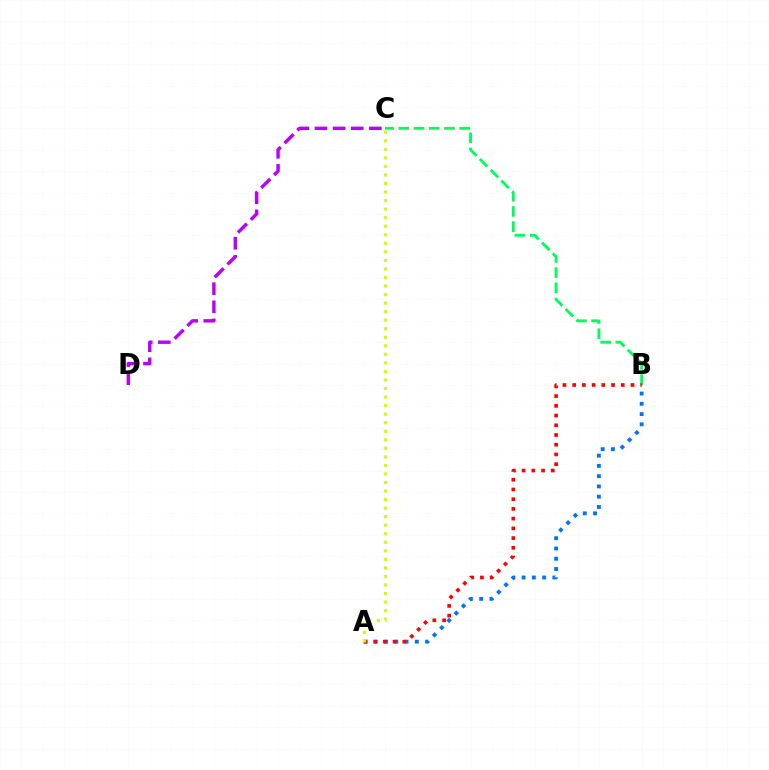{('B', 'C'): [{'color': '#00ff5c', 'line_style': 'dashed', 'thickness': 2.07}], ('C', 'D'): [{'color': '#b900ff', 'line_style': 'dashed', 'thickness': 2.46}], ('A', 'B'): [{'color': '#0074ff', 'line_style': 'dotted', 'thickness': 2.79}, {'color': '#ff0000', 'line_style': 'dotted', 'thickness': 2.64}], ('A', 'C'): [{'color': '#d1ff00', 'line_style': 'dotted', 'thickness': 2.32}]}